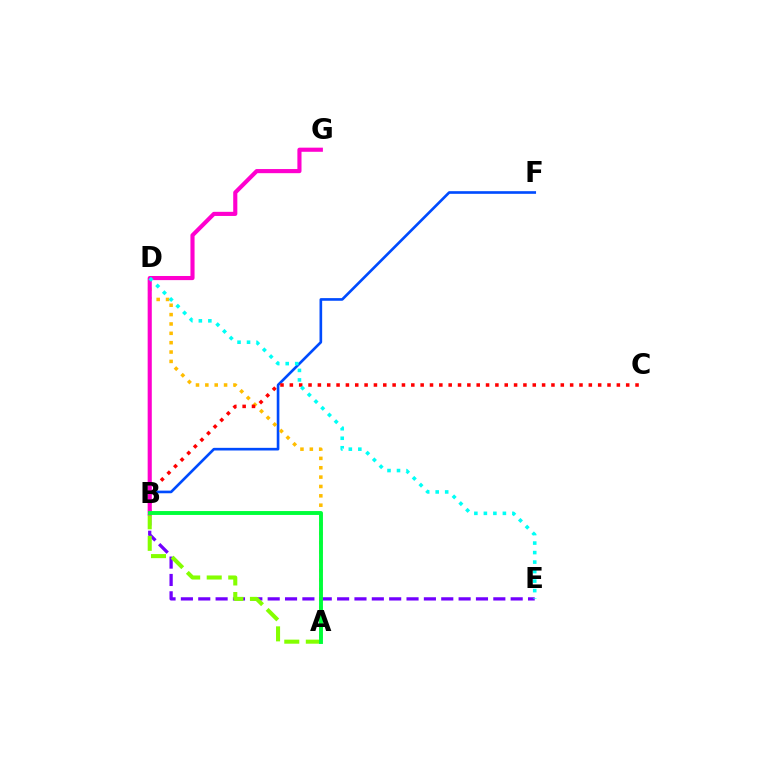{('B', 'E'): [{'color': '#7200ff', 'line_style': 'dashed', 'thickness': 2.36}], ('B', 'F'): [{'color': '#004bff', 'line_style': 'solid', 'thickness': 1.9}], ('A', 'D'): [{'color': '#ffbd00', 'line_style': 'dotted', 'thickness': 2.54}], ('A', 'B'): [{'color': '#84ff00', 'line_style': 'dashed', 'thickness': 2.93}, {'color': '#00ff39', 'line_style': 'solid', 'thickness': 2.8}], ('B', 'C'): [{'color': '#ff0000', 'line_style': 'dotted', 'thickness': 2.54}], ('B', 'G'): [{'color': '#ff00cf', 'line_style': 'solid', 'thickness': 2.97}], ('D', 'E'): [{'color': '#00fff6', 'line_style': 'dotted', 'thickness': 2.58}]}